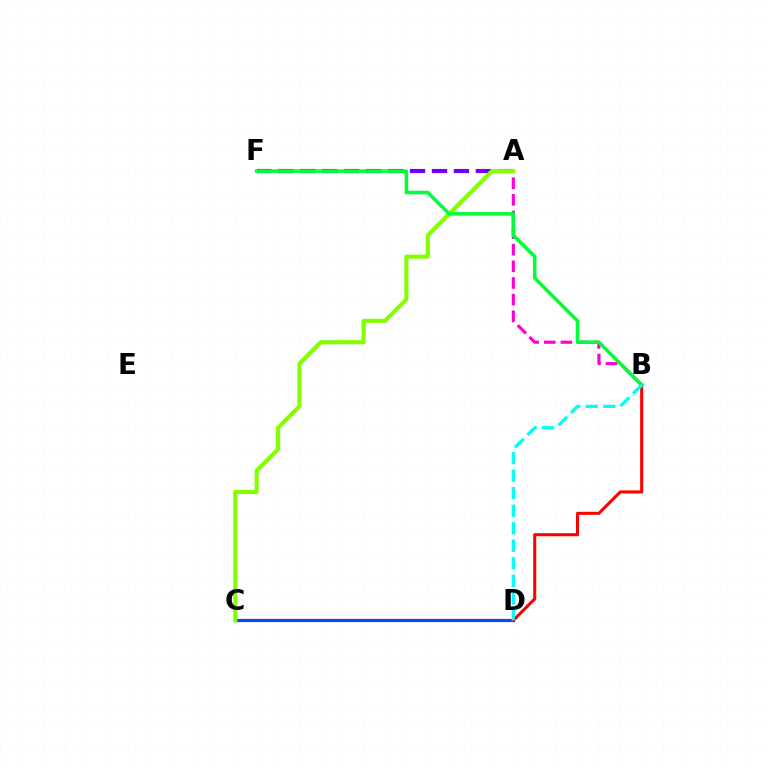{('C', 'D'): [{'color': '#ffbd00', 'line_style': 'solid', 'thickness': 1.52}, {'color': '#004bff', 'line_style': 'solid', 'thickness': 2.28}], ('A', 'B'): [{'color': '#ff00cf', 'line_style': 'dashed', 'thickness': 2.26}], ('B', 'D'): [{'color': '#ff0000', 'line_style': 'solid', 'thickness': 2.2}, {'color': '#00fff6', 'line_style': 'dashed', 'thickness': 2.38}], ('A', 'F'): [{'color': '#7200ff', 'line_style': 'dashed', 'thickness': 2.98}], ('A', 'C'): [{'color': '#84ff00', 'line_style': 'solid', 'thickness': 2.97}], ('B', 'F'): [{'color': '#00ff39', 'line_style': 'solid', 'thickness': 2.57}]}